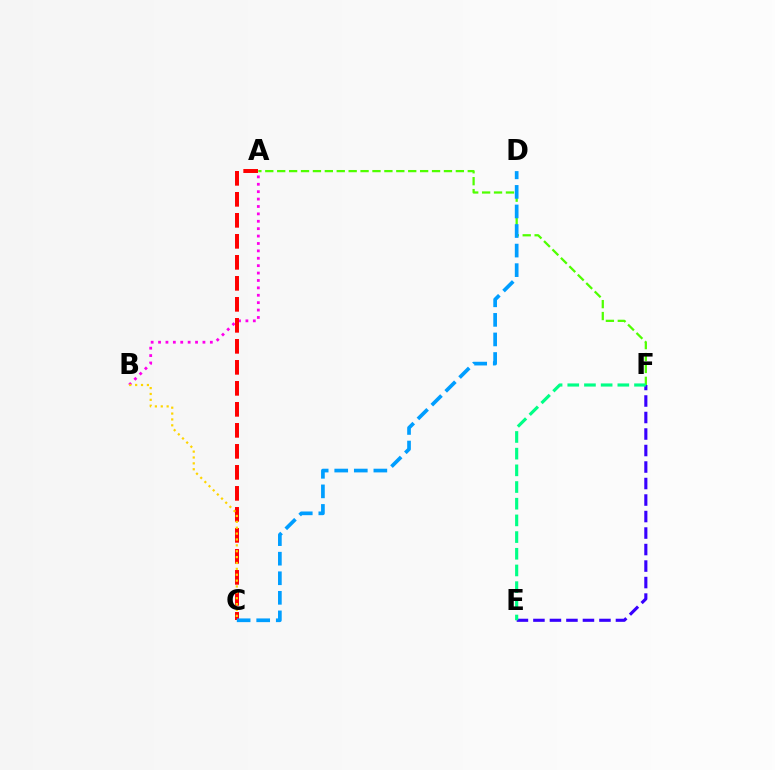{('A', 'F'): [{'color': '#4fff00', 'line_style': 'dashed', 'thickness': 1.62}], ('A', 'B'): [{'color': '#ff00ed', 'line_style': 'dotted', 'thickness': 2.01}], ('A', 'C'): [{'color': '#ff0000', 'line_style': 'dashed', 'thickness': 2.85}], ('C', 'D'): [{'color': '#009eff', 'line_style': 'dashed', 'thickness': 2.66}], ('E', 'F'): [{'color': '#3700ff', 'line_style': 'dashed', 'thickness': 2.24}, {'color': '#00ff86', 'line_style': 'dashed', 'thickness': 2.27}], ('B', 'C'): [{'color': '#ffd500', 'line_style': 'dotted', 'thickness': 1.6}]}